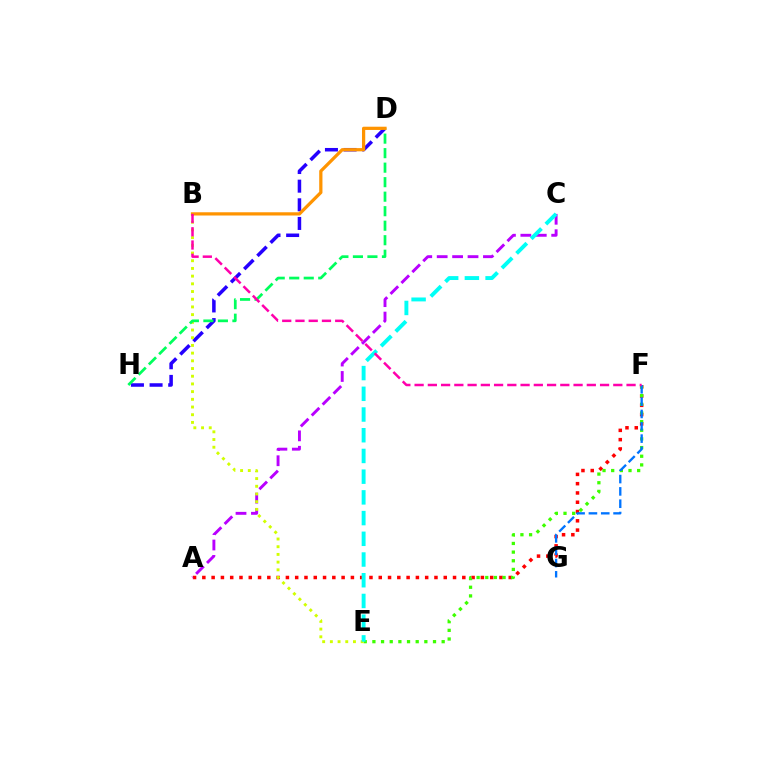{('D', 'H'): [{'color': '#2500ff', 'line_style': 'dashed', 'thickness': 2.53}, {'color': '#00ff5c', 'line_style': 'dashed', 'thickness': 1.97}], ('A', 'F'): [{'color': '#ff0000', 'line_style': 'dotted', 'thickness': 2.52}], ('A', 'C'): [{'color': '#b900ff', 'line_style': 'dashed', 'thickness': 2.1}], ('E', 'F'): [{'color': '#3dff00', 'line_style': 'dotted', 'thickness': 2.35}], ('B', 'E'): [{'color': '#d1ff00', 'line_style': 'dotted', 'thickness': 2.09}], ('F', 'G'): [{'color': '#0074ff', 'line_style': 'dashed', 'thickness': 1.67}], ('B', 'D'): [{'color': '#ff9400', 'line_style': 'solid', 'thickness': 2.33}], ('C', 'E'): [{'color': '#00fff6', 'line_style': 'dashed', 'thickness': 2.81}], ('B', 'F'): [{'color': '#ff00ac', 'line_style': 'dashed', 'thickness': 1.8}]}